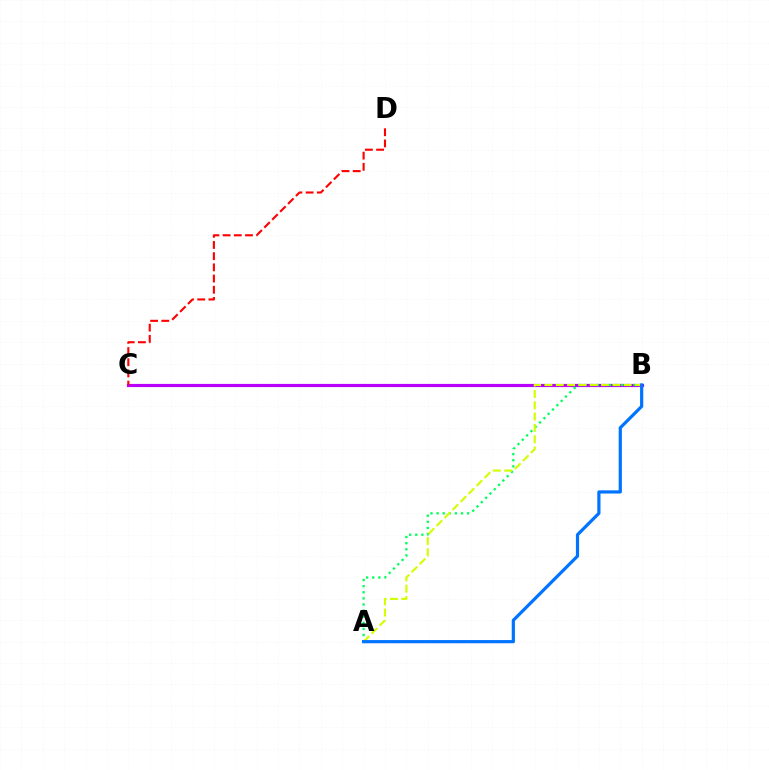{('B', 'C'): [{'color': '#b900ff', 'line_style': 'solid', 'thickness': 2.28}], ('A', 'B'): [{'color': '#00ff5c', 'line_style': 'dotted', 'thickness': 1.66}, {'color': '#d1ff00', 'line_style': 'dashed', 'thickness': 1.54}, {'color': '#0074ff', 'line_style': 'solid', 'thickness': 2.3}], ('C', 'D'): [{'color': '#ff0000', 'line_style': 'dashed', 'thickness': 1.52}]}